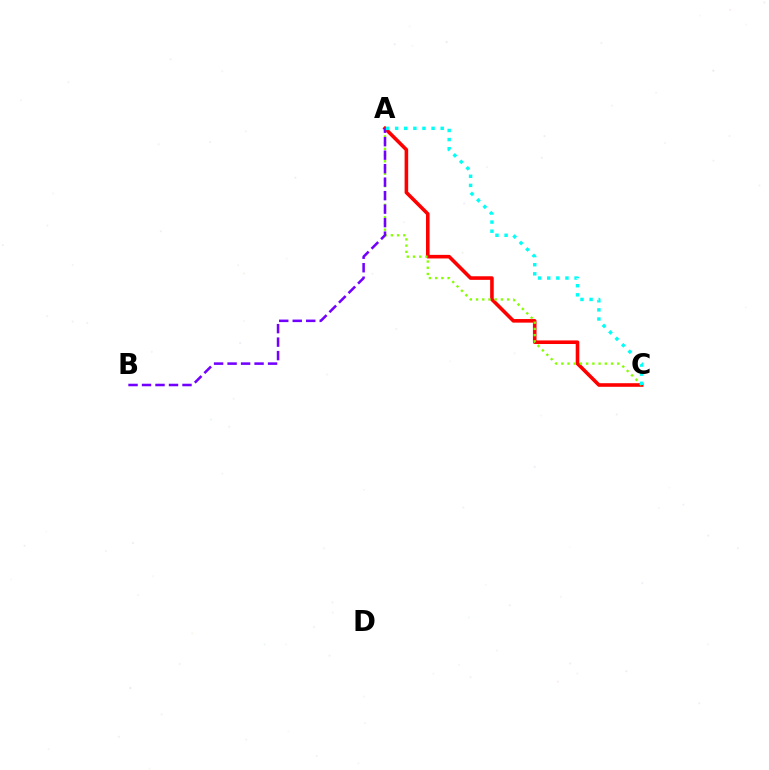{('A', 'C'): [{'color': '#ff0000', 'line_style': 'solid', 'thickness': 2.58}, {'color': '#84ff00', 'line_style': 'dotted', 'thickness': 1.69}, {'color': '#00fff6', 'line_style': 'dotted', 'thickness': 2.48}], ('A', 'B'): [{'color': '#7200ff', 'line_style': 'dashed', 'thickness': 1.83}]}